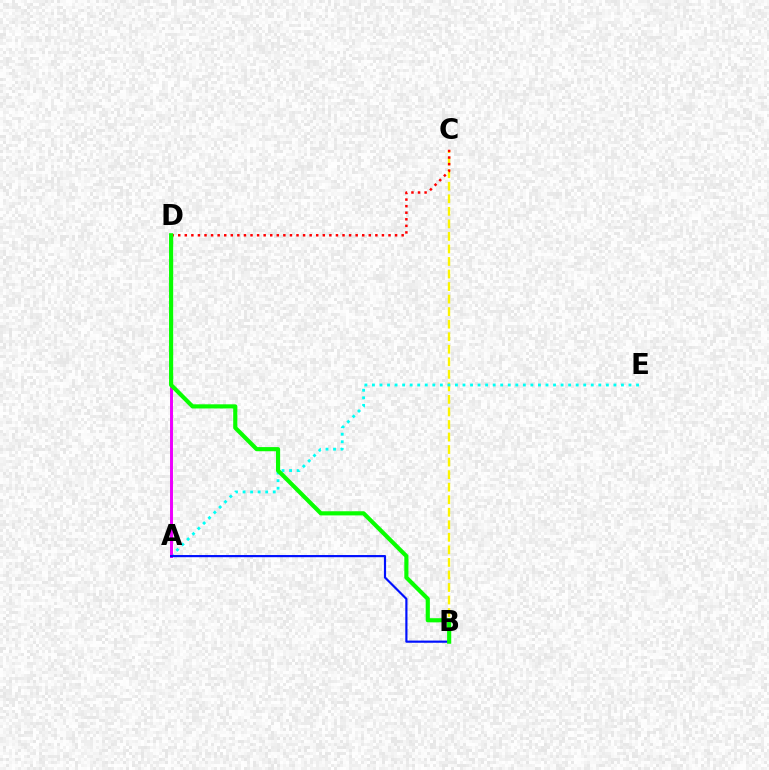{('B', 'C'): [{'color': '#fcf500', 'line_style': 'dashed', 'thickness': 1.7}], ('A', 'E'): [{'color': '#00fff6', 'line_style': 'dotted', 'thickness': 2.05}], ('A', 'D'): [{'color': '#ee00ff', 'line_style': 'solid', 'thickness': 2.13}], ('A', 'B'): [{'color': '#0010ff', 'line_style': 'solid', 'thickness': 1.57}], ('C', 'D'): [{'color': '#ff0000', 'line_style': 'dotted', 'thickness': 1.79}], ('B', 'D'): [{'color': '#08ff00', 'line_style': 'solid', 'thickness': 2.99}]}